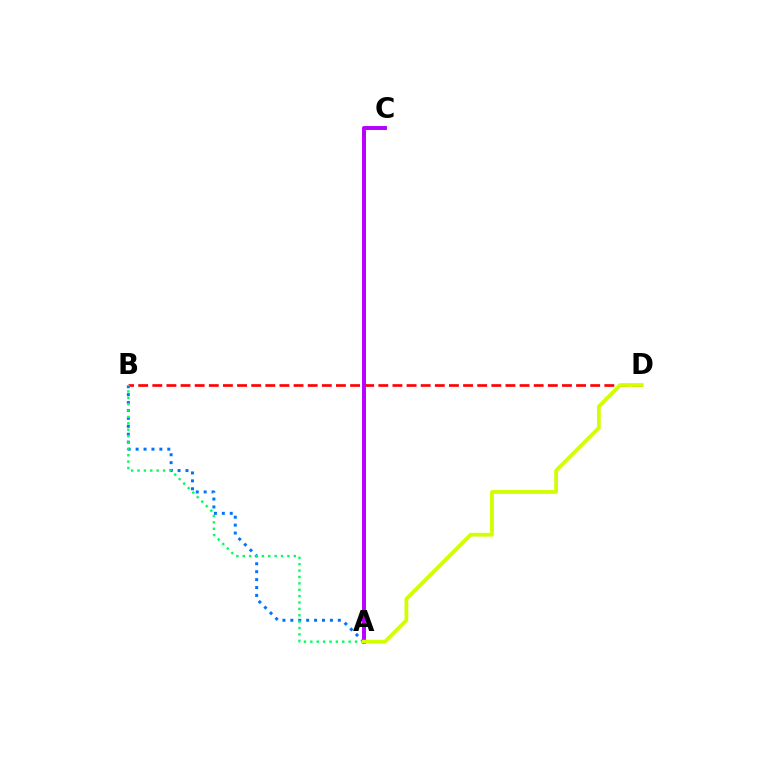{('B', 'D'): [{'color': '#ff0000', 'line_style': 'dashed', 'thickness': 1.92}], ('A', 'B'): [{'color': '#0074ff', 'line_style': 'dotted', 'thickness': 2.15}, {'color': '#00ff5c', 'line_style': 'dotted', 'thickness': 1.73}], ('A', 'C'): [{'color': '#b900ff', 'line_style': 'solid', 'thickness': 2.85}], ('A', 'D'): [{'color': '#d1ff00', 'line_style': 'solid', 'thickness': 2.72}]}